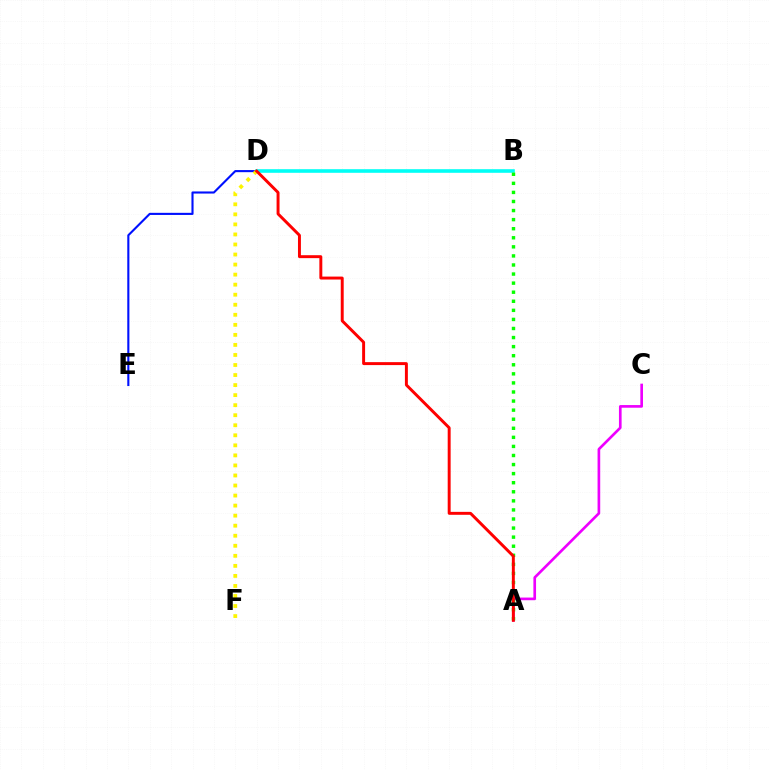{('D', 'E'): [{'color': '#0010ff', 'line_style': 'solid', 'thickness': 1.52}], ('B', 'D'): [{'color': '#00fff6', 'line_style': 'solid', 'thickness': 2.59}], ('A', 'C'): [{'color': '#ee00ff', 'line_style': 'solid', 'thickness': 1.92}], ('A', 'B'): [{'color': '#08ff00', 'line_style': 'dotted', 'thickness': 2.46}], ('D', 'F'): [{'color': '#fcf500', 'line_style': 'dotted', 'thickness': 2.73}], ('A', 'D'): [{'color': '#ff0000', 'line_style': 'solid', 'thickness': 2.12}]}